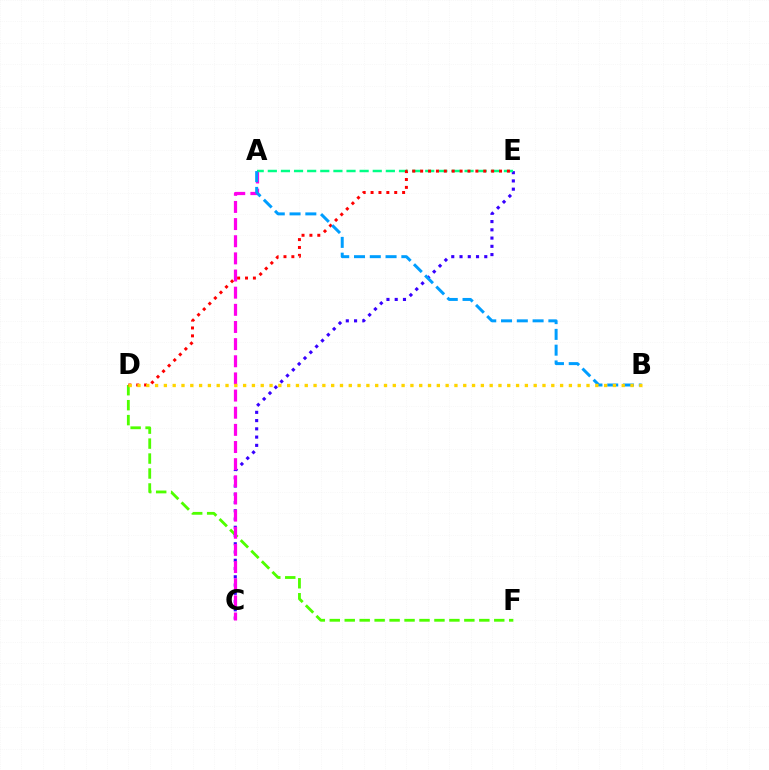{('D', 'F'): [{'color': '#4fff00', 'line_style': 'dashed', 'thickness': 2.03}], ('C', 'E'): [{'color': '#3700ff', 'line_style': 'dotted', 'thickness': 2.24}], ('A', 'C'): [{'color': '#ff00ed', 'line_style': 'dashed', 'thickness': 2.33}], ('A', 'E'): [{'color': '#00ff86', 'line_style': 'dashed', 'thickness': 1.78}], ('D', 'E'): [{'color': '#ff0000', 'line_style': 'dotted', 'thickness': 2.14}], ('A', 'B'): [{'color': '#009eff', 'line_style': 'dashed', 'thickness': 2.14}], ('B', 'D'): [{'color': '#ffd500', 'line_style': 'dotted', 'thickness': 2.39}]}